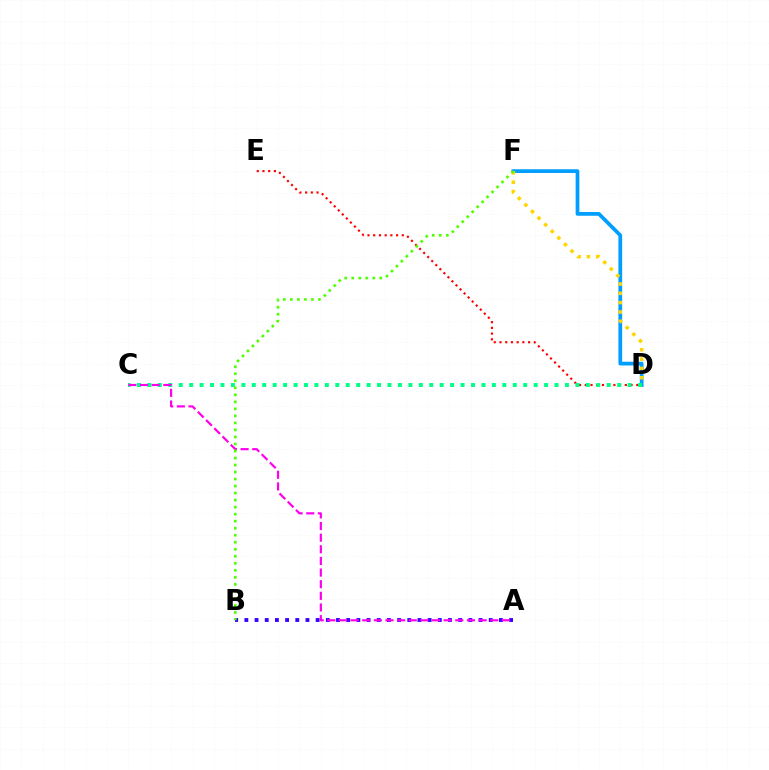{('D', 'F'): [{'color': '#009eff', 'line_style': 'solid', 'thickness': 2.68}, {'color': '#ffd500', 'line_style': 'dotted', 'thickness': 2.53}], ('D', 'E'): [{'color': '#ff0000', 'line_style': 'dotted', 'thickness': 1.55}], ('C', 'D'): [{'color': '#00ff86', 'line_style': 'dotted', 'thickness': 2.84}], ('A', 'B'): [{'color': '#3700ff', 'line_style': 'dotted', 'thickness': 2.77}], ('A', 'C'): [{'color': '#ff00ed', 'line_style': 'dashed', 'thickness': 1.58}], ('B', 'F'): [{'color': '#4fff00', 'line_style': 'dotted', 'thickness': 1.91}]}